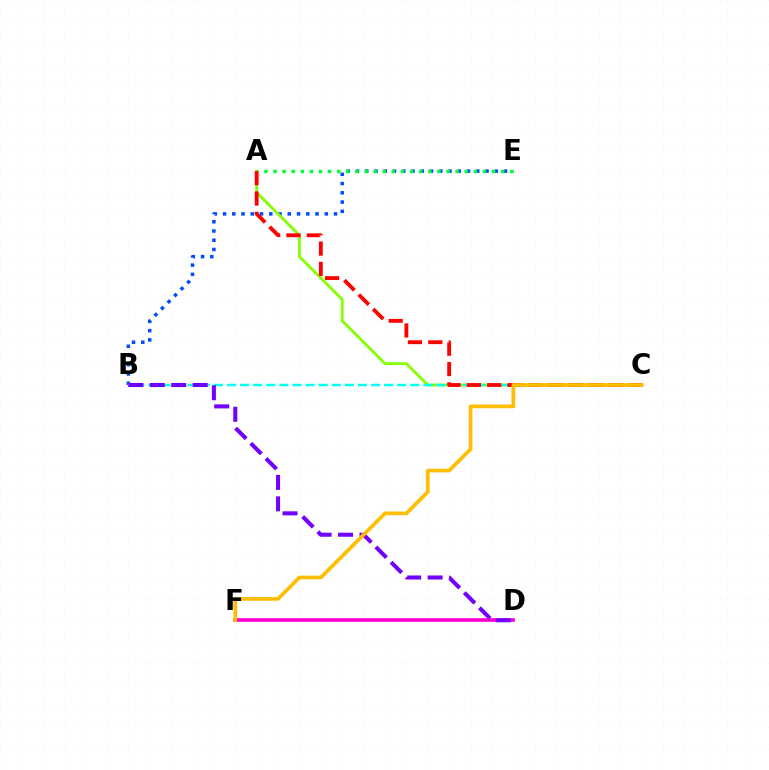{('B', 'E'): [{'color': '#004bff', 'line_style': 'dotted', 'thickness': 2.51}], ('A', 'C'): [{'color': '#84ff00', 'line_style': 'solid', 'thickness': 2.01}, {'color': '#ff0000', 'line_style': 'dashed', 'thickness': 2.76}], ('B', 'C'): [{'color': '#00fff6', 'line_style': 'dashed', 'thickness': 1.78}], ('A', 'E'): [{'color': '#00ff39', 'line_style': 'dotted', 'thickness': 2.47}], ('D', 'F'): [{'color': '#ff00cf', 'line_style': 'solid', 'thickness': 2.64}], ('B', 'D'): [{'color': '#7200ff', 'line_style': 'dashed', 'thickness': 2.91}], ('C', 'F'): [{'color': '#ffbd00', 'line_style': 'solid', 'thickness': 2.65}]}